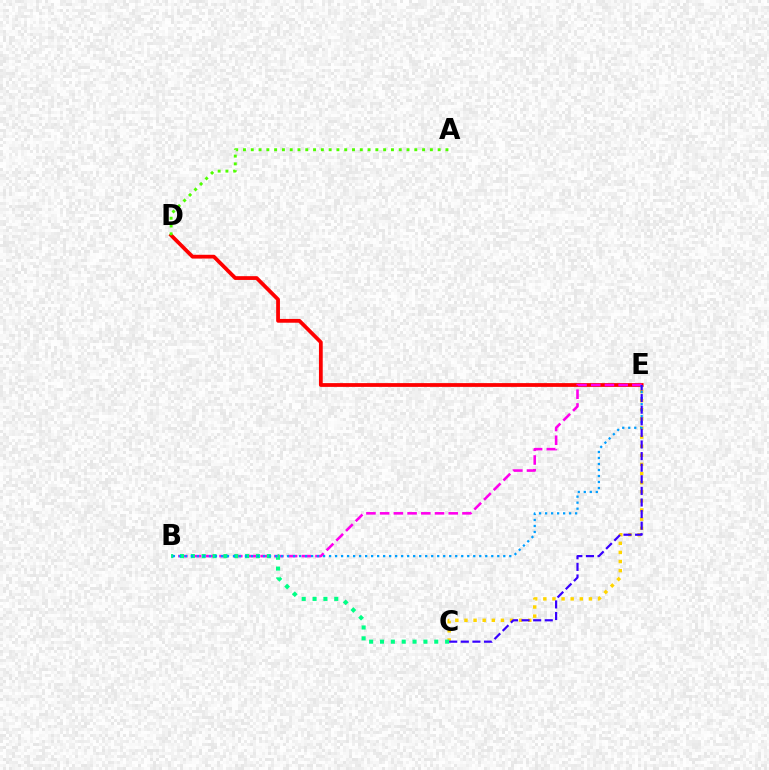{('D', 'E'): [{'color': '#ff0000', 'line_style': 'solid', 'thickness': 2.72}], ('C', 'E'): [{'color': '#ffd500', 'line_style': 'dotted', 'thickness': 2.48}, {'color': '#3700ff', 'line_style': 'dashed', 'thickness': 1.58}], ('B', 'E'): [{'color': '#ff00ed', 'line_style': 'dashed', 'thickness': 1.86}, {'color': '#009eff', 'line_style': 'dotted', 'thickness': 1.63}], ('B', 'C'): [{'color': '#00ff86', 'line_style': 'dotted', 'thickness': 2.95}], ('A', 'D'): [{'color': '#4fff00', 'line_style': 'dotted', 'thickness': 2.12}]}